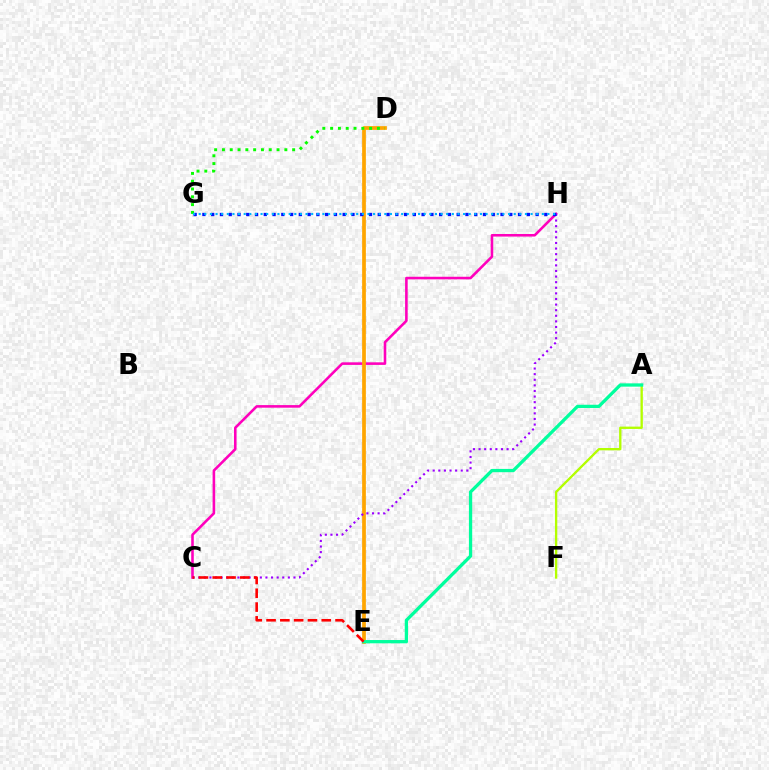{('C', 'H'): [{'color': '#ff00bd', 'line_style': 'solid', 'thickness': 1.86}, {'color': '#9b00ff', 'line_style': 'dotted', 'thickness': 1.52}], ('D', 'E'): [{'color': '#ffa500', 'line_style': 'solid', 'thickness': 2.69}], ('D', 'G'): [{'color': '#08ff00', 'line_style': 'dotted', 'thickness': 2.12}], ('A', 'F'): [{'color': '#b3ff00', 'line_style': 'solid', 'thickness': 1.68}], ('G', 'H'): [{'color': '#0010ff', 'line_style': 'dotted', 'thickness': 2.38}, {'color': '#00b5ff', 'line_style': 'dotted', 'thickness': 1.53}], ('A', 'E'): [{'color': '#00ff9d', 'line_style': 'solid', 'thickness': 2.36}], ('C', 'E'): [{'color': '#ff0000', 'line_style': 'dashed', 'thickness': 1.87}]}